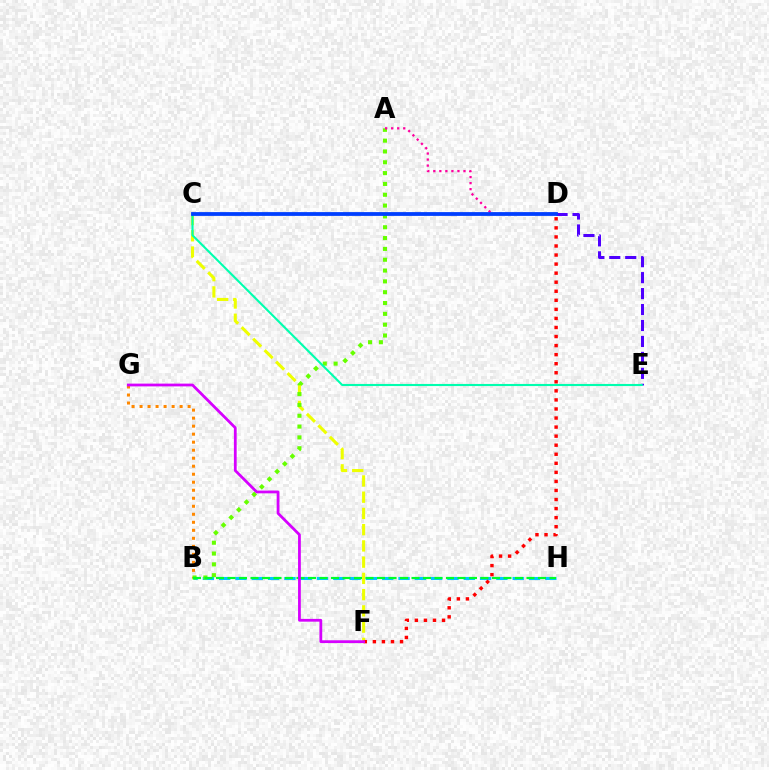{('B', 'G'): [{'color': '#ff8800', 'line_style': 'dotted', 'thickness': 2.18}], ('C', 'F'): [{'color': '#eeff00', 'line_style': 'dashed', 'thickness': 2.21}], ('B', 'H'): [{'color': '#00c7ff', 'line_style': 'dashed', 'thickness': 2.22}, {'color': '#00ff27', 'line_style': 'dashed', 'thickness': 1.56}], ('A', 'B'): [{'color': '#66ff00', 'line_style': 'dotted', 'thickness': 2.94}], ('A', 'D'): [{'color': '#ff00a0', 'line_style': 'dotted', 'thickness': 1.64}], ('D', 'F'): [{'color': '#ff0000', 'line_style': 'dotted', 'thickness': 2.46}], ('D', 'E'): [{'color': '#4f00ff', 'line_style': 'dashed', 'thickness': 2.17}], ('C', 'E'): [{'color': '#00ffaf', 'line_style': 'solid', 'thickness': 1.52}], ('C', 'D'): [{'color': '#003fff', 'line_style': 'solid', 'thickness': 2.73}], ('F', 'G'): [{'color': '#d600ff', 'line_style': 'solid', 'thickness': 2.0}]}